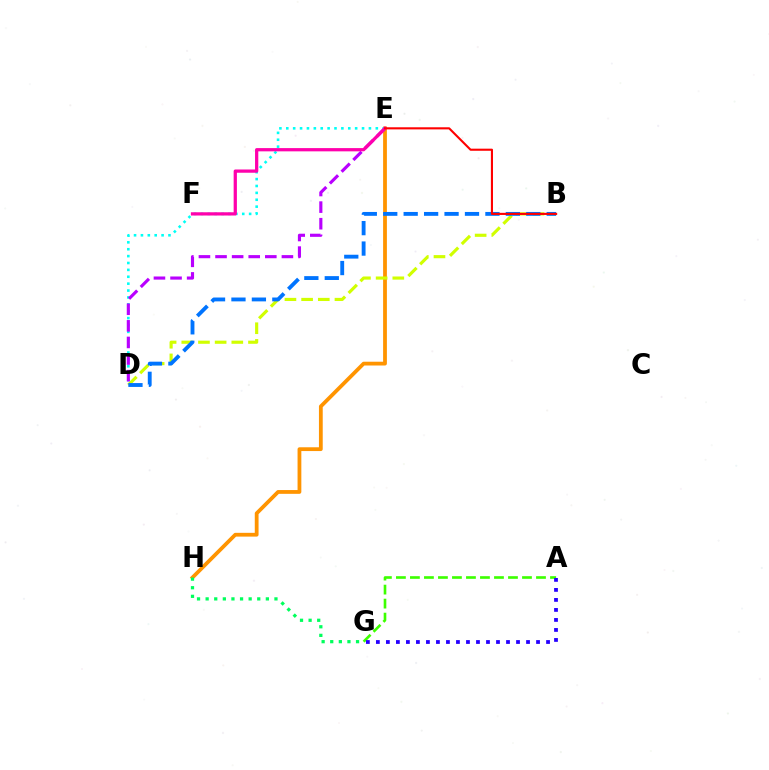{('E', 'H'): [{'color': '#ff9400', 'line_style': 'solid', 'thickness': 2.72}], ('B', 'D'): [{'color': '#d1ff00', 'line_style': 'dashed', 'thickness': 2.27}, {'color': '#0074ff', 'line_style': 'dashed', 'thickness': 2.78}], ('D', 'E'): [{'color': '#00fff6', 'line_style': 'dotted', 'thickness': 1.87}, {'color': '#b900ff', 'line_style': 'dashed', 'thickness': 2.25}], ('G', 'H'): [{'color': '#00ff5c', 'line_style': 'dotted', 'thickness': 2.34}], ('A', 'G'): [{'color': '#3dff00', 'line_style': 'dashed', 'thickness': 1.9}, {'color': '#2500ff', 'line_style': 'dotted', 'thickness': 2.72}], ('E', 'F'): [{'color': '#ff00ac', 'line_style': 'solid', 'thickness': 2.34}], ('B', 'E'): [{'color': '#ff0000', 'line_style': 'solid', 'thickness': 1.52}]}